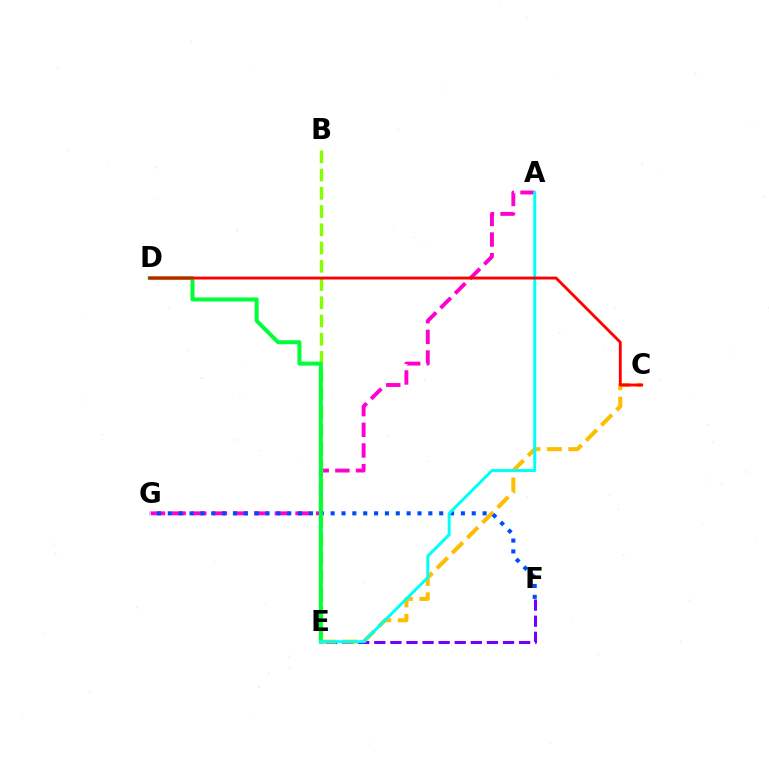{('A', 'G'): [{'color': '#ff00cf', 'line_style': 'dashed', 'thickness': 2.81}], ('E', 'F'): [{'color': '#7200ff', 'line_style': 'dashed', 'thickness': 2.19}], ('C', 'E'): [{'color': '#ffbd00', 'line_style': 'dashed', 'thickness': 2.92}], ('F', 'G'): [{'color': '#004bff', 'line_style': 'dotted', 'thickness': 2.95}], ('B', 'E'): [{'color': '#84ff00', 'line_style': 'dashed', 'thickness': 2.48}], ('D', 'E'): [{'color': '#00ff39', 'line_style': 'solid', 'thickness': 2.88}], ('A', 'E'): [{'color': '#00fff6', 'line_style': 'solid', 'thickness': 2.15}], ('C', 'D'): [{'color': '#ff0000', 'line_style': 'solid', 'thickness': 2.06}]}